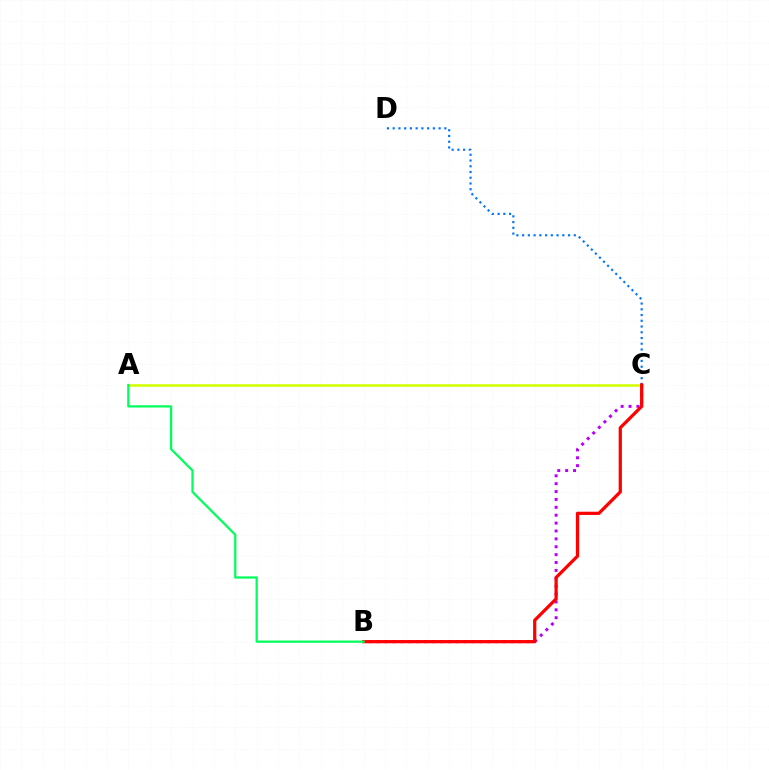{('C', 'D'): [{'color': '#0074ff', 'line_style': 'dotted', 'thickness': 1.56}], ('B', 'C'): [{'color': '#b900ff', 'line_style': 'dotted', 'thickness': 2.14}, {'color': '#ff0000', 'line_style': 'solid', 'thickness': 2.33}], ('A', 'C'): [{'color': '#d1ff00', 'line_style': 'solid', 'thickness': 1.82}], ('A', 'B'): [{'color': '#00ff5c', 'line_style': 'solid', 'thickness': 1.62}]}